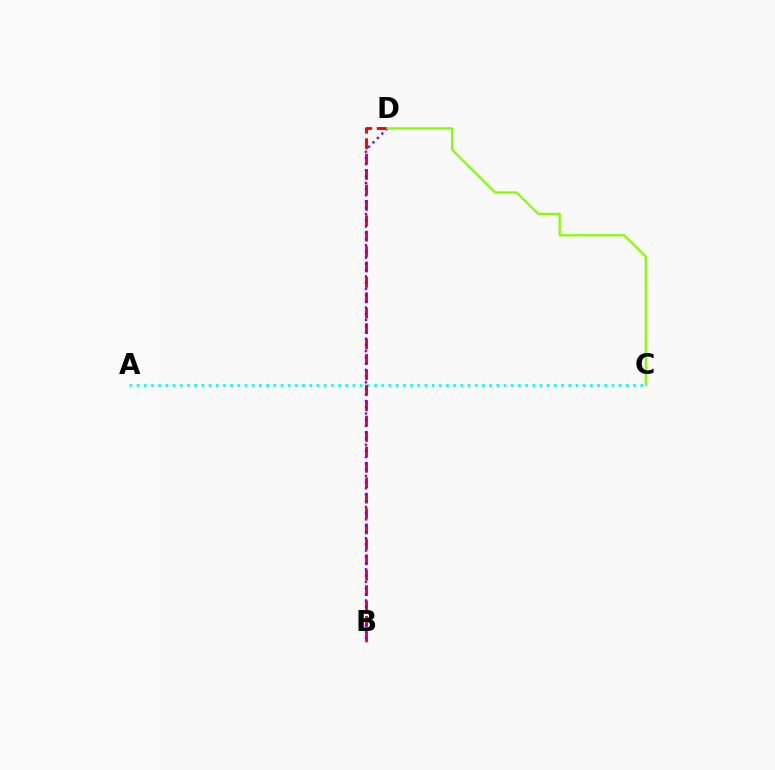{('A', 'C'): [{'color': '#00fff6', 'line_style': 'dotted', 'thickness': 1.95}], ('B', 'D'): [{'color': '#ff0000', 'line_style': 'dashed', 'thickness': 2.09}, {'color': '#7200ff', 'line_style': 'dotted', 'thickness': 1.69}], ('C', 'D'): [{'color': '#84ff00', 'line_style': 'solid', 'thickness': 1.62}]}